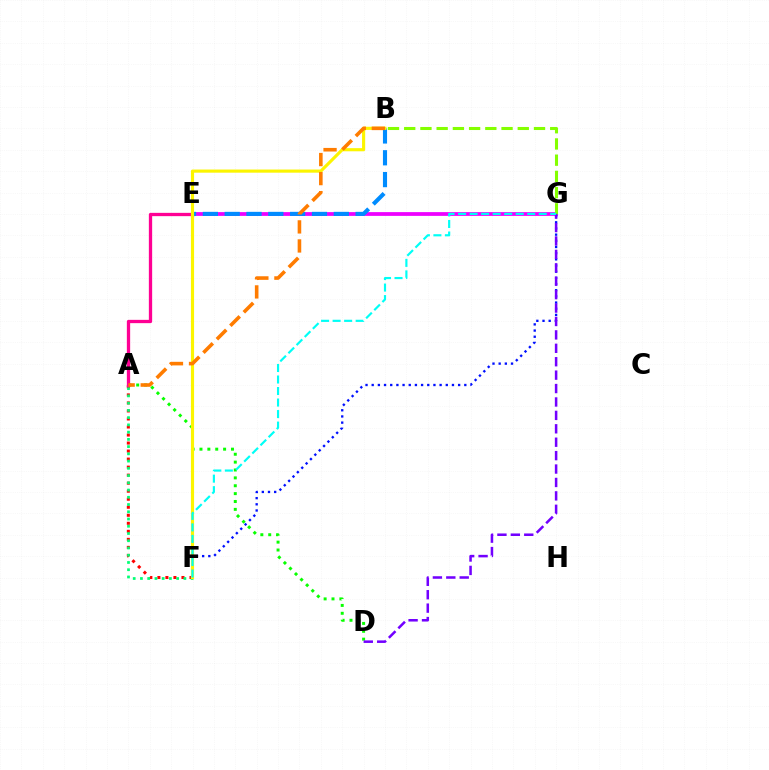{('E', 'G'): [{'color': '#ee00ff', 'line_style': 'solid', 'thickness': 2.71}], ('A', 'F'): [{'color': '#ff0000', 'line_style': 'dotted', 'thickness': 2.18}, {'color': '#00ff74', 'line_style': 'dotted', 'thickness': 1.97}], ('A', 'D'): [{'color': '#08ff00', 'line_style': 'dotted', 'thickness': 2.14}], ('A', 'E'): [{'color': '#ff0094', 'line_style': 'solid', 'thickness': 2.37}], ('B', 'G'): [{'color': '#84ff00', 'line_style': 'dashed', 'thickness': 2.2}], ('B', 'E'): [{'color': '#008cff', 'line_style': 'dashed', 'thickness': 2.96}], ('F', 'G'): [{'color': '#0010ff', 'line_style': 'dotted', 'thickness': 1.68}, {'color': '#00fff6', 'line_style': 'dashed', 'thickness': 1.57}], ('D', 'G'): [{'color': '#7200ff', 'line_style': 'dashed', 'thickness': 1.82}], ('B', 'F'): [{'color': '#fcf500', 'line_style': 'solid', 'thickness': 2.26}], ('A', 'B'): [{'color': '#ff7c00', 'line_style': 'dashed', 'thickness': 2.59}]}